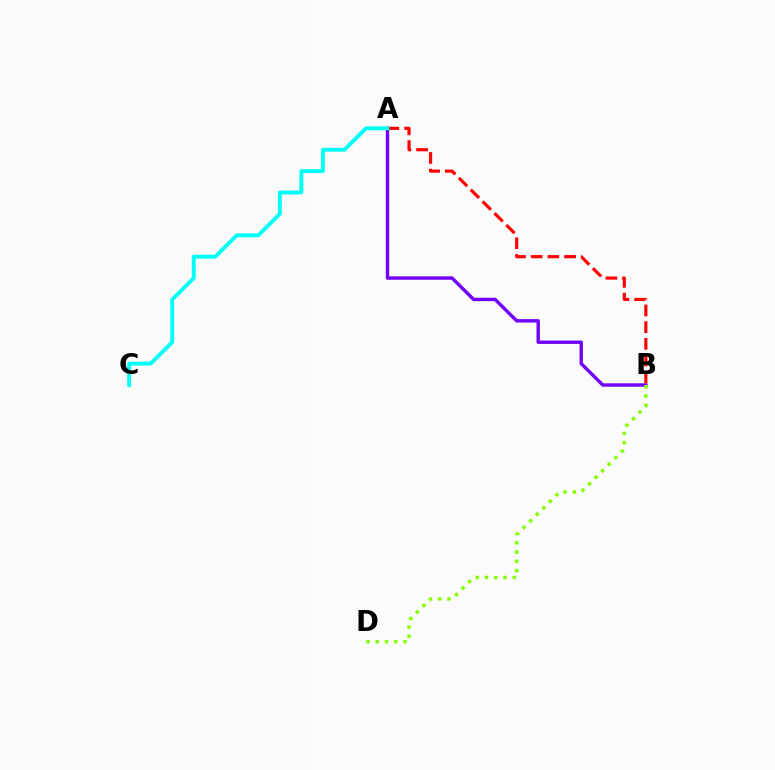{('A', 'B'): [{'color': '#7200ff', 'line_style': 'solid', 'thickness': 2.45}, {'color': '#ff0000', 'line_style': 'dashed', 'thickness': 2.27}], ('B', 'D'): [{'color': '#84ff00', 'line_style': 'dotted', 'thickness': 2.52}], ('A', 'C'): [{'color': '#00fff6', 'line_style': 'solid', 'thickness': 2.8}]}